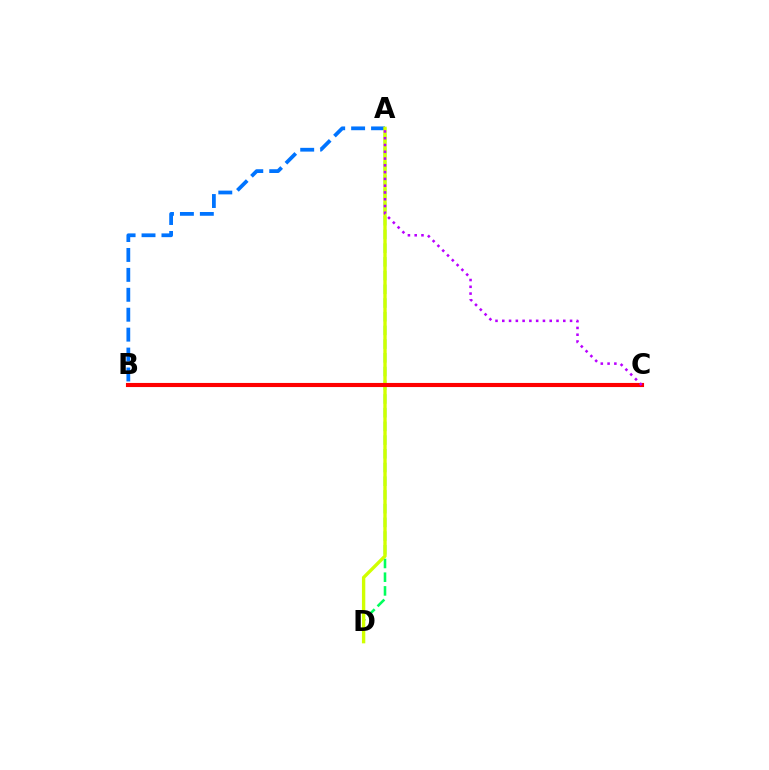{('A', 'B'): [{'color': '#0074ff', 'line_style': 'dashed', 'thickness': 2.71}], ('A', 'D'): [{'color': '#00ff5c', 'line_style': 'dashed', 'thickness': 1.86}, {'color': '#d1ff00', 'line_style': 'solid', 'thickness': 2.41}], ('B', 'C'): [{'color': '#ff0000', 'line_style': 'solid', 'thickness': 2.96}], ('A', 'C'): [{'color': '#b900ff', 'line_style': 'dotted', 'thickness': 1.84}]}